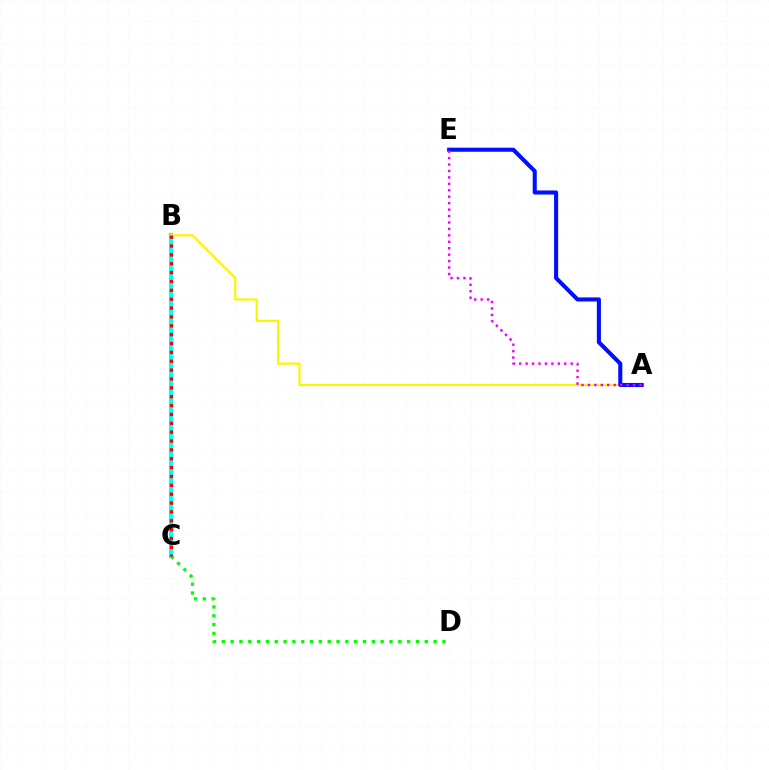{('B', 'C'): [{'color': '#00fff6', 'line_style': 'solid', 'thickness': 2.97}, {'color': '#ff0000', 'line_style': 'dotted', 'thickness': 2.41}], ('A', 'B'): [{'color': '#fcf500', 'line_style': 'solid', 'thickness': 1.58}], ('C', 'D'): [{'color': '#08ff00', 'line_style': 'dotted', 'thickness': 2.4}], ('A', 'E'): [{'color': '#0010ff', 'line_style': 'solid', 'thickness': 2.94}, {'color': '#ee00ff', 'line_style': 'dotted', 'thickness': 1.75}]}